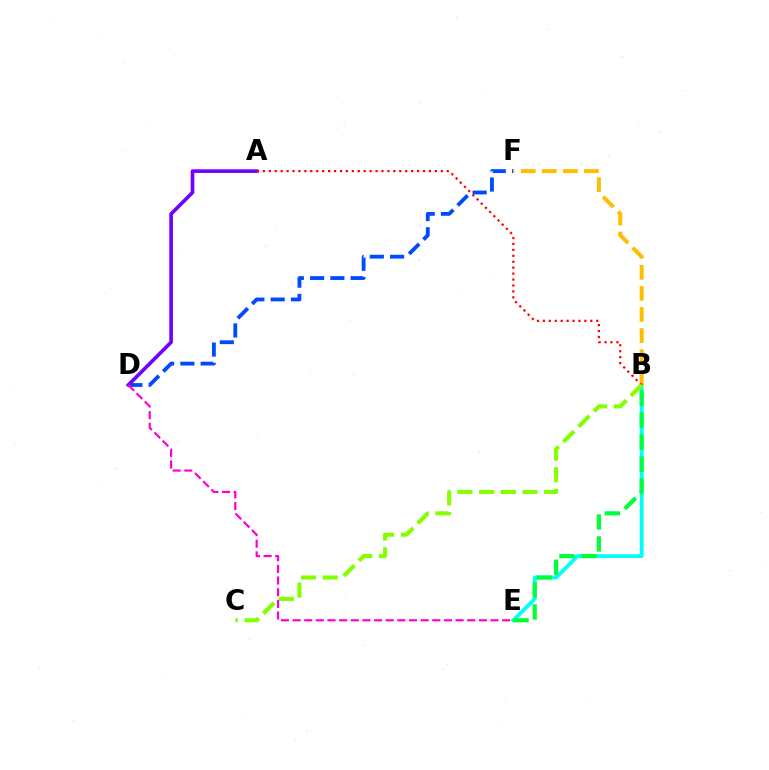{('B', 'E'): [{'color': '#00fff6', 'line_style': 'solid', 'thickness': 2.75}, {'color': '#00ff39', 'line_style': 'dashed', 'thickness': 2.99}], ('D', 'F'): [{'color': '#004bff', 'line_style': 'dashed', 'thickness': 2.75}], ('A', 'D'): [{'color': '#7200ff', 'line_style': 'solid', 'thickness': 2.62}], ('B', 'F'): [{'color': '#ffbd00', 'line_style': 'dashed', 'thickness': 2.86}], ('D', 'E'): [{'color': '#ff00cf', 'line_style': 'dashed', 'thickness': 1.58}], ('A', 'B'): [{'color': '#ff0000', 'line_style': 'dotted', 'thickness': 1.61}], ('B', 'C'): [{'color': '#84ff00', 'line_style': 'dashed', 'thickness': 2.95}]}